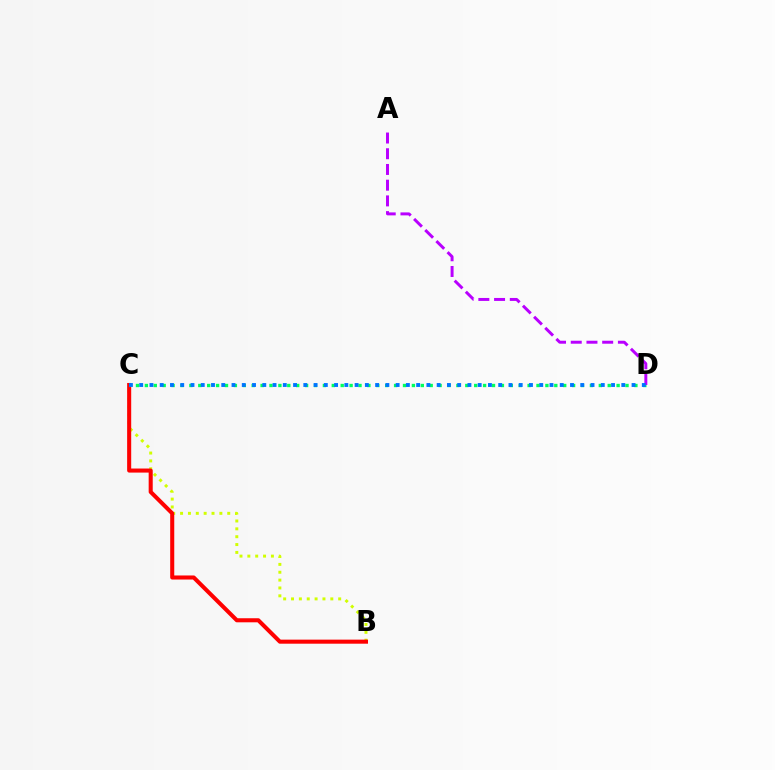{('B', 'C'): [{'color': '#d1ff00', 'line_style': 'dotted', 'thickness': 2.14}, {'color': '#ff0000', 'line_style': 'solid', 'thickness': 2.92}], ('C', 'D'): [{'color': '#00ff5c', 'line_style': 'dotted', 'thickness': 2.42}, {'color': '#0074ff', 'line_style': 'dotted', 'thickness': 2.79}], ('A', 'D'): [{'color': '#b900ff', 'line_style': 'dashed', 'thickness': 2.14}]}